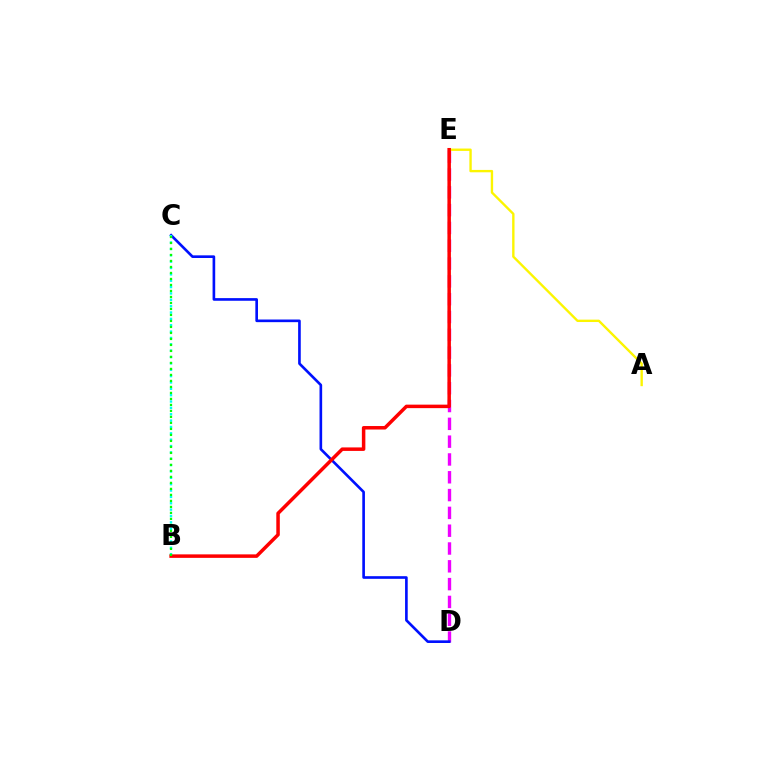{('D', 'E'): [{'color': '#ee00ff', 'line_style': 'dashed', 'thickness': 2.42}], ('A', 'E'): [{'color': '#fcf500', 'line_style': 'solid', 'thickness': 1.71}], ('C', 'D'): [{'color': '#0010ff', 'line_style': 'solid', 'thickness': 1.9}], ('B', 'C'): [{'color': '#00fff6', 'line_style': 'dotted', 'thickness': 1.73}, {'color': '#08ff00', 'line_style': 'dotted', 'thickness': 1.63}], ('B', 'E'): [{'color': '#ff0000', 'line_style': 'solid', 'thickness': 2.52}]}